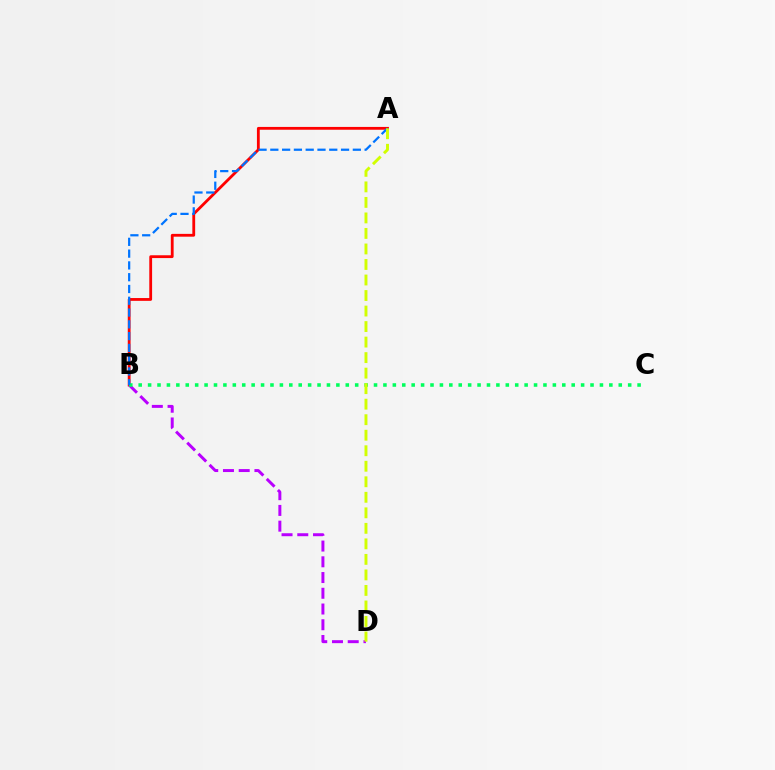{('A', 'B'): [{'color': '#ff0000', 'line_style': 'solid', 'thickness': 2.02}, {'color': '#0074ff', 'line_style': 'dashed', 'thickness': 1.6}], ('B', 'D'): [{'color': '#b900ff', 'line_style': 'dashed', 'thickness': 2.14}], ('B', 'C'): [{'color': '#00ff5c', 'line_style': 'dotted', 'thickness': 2.56}], ('A', 'D'): [{'color': '#d1ff00', 'line_style': 'dashed', 'thickness': 2.11}]}